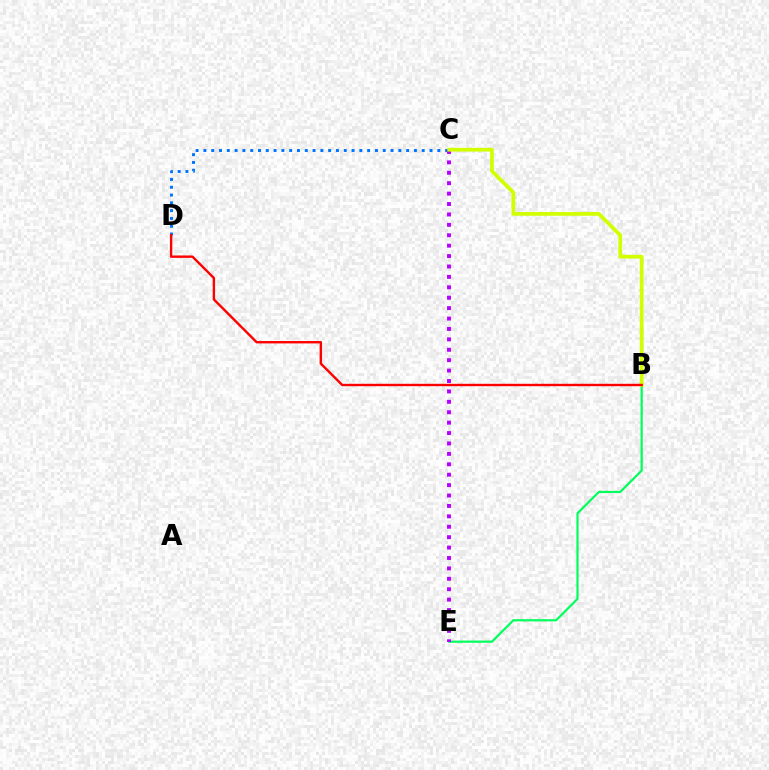{('B', 'E'): [{'color': '#00ff5c', 'line_style': 'solid', 'thickness': 1.58}], ('C', 'D'): [{'color': '#0074ff', 'line_style': 'dotted', 'thickness': 2.12}], ('C', 'E'): [{'color': '#b900ff', 'line_style': 'dotted', 'thickness': 2.83}], ('B', 'C'): [{'color': '#d1ff00', 'line_style': 'solid', 'thickness': 2.69}], ('B', 'D'): [{'color': '#ff0000', 'line_style': 'solid', 'thickness': 1.72}]}